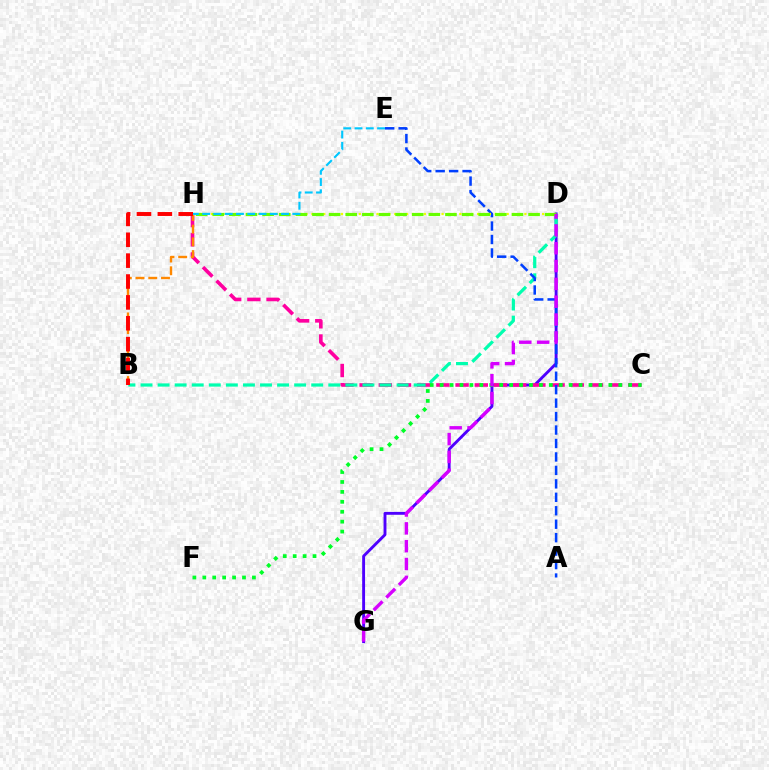{('D', 'G'): [{'color': '#4f00ff', 'line_style': 'solid', 'thickness': 2.08}, {'color': '#d600ff', 'line_style': 'dashed', 'thickness': 2.42}], ('C', 'H'): [{'color': '#ff00a0', 'line_style': 'dashed', 'thickness': 2.61}], ('B', 'D'): [{'color': '#00ffaf', 'line_style': 'dashed', 'thickness': 2.32}], ('B', 'H'): [{'color': '#ff8800', 'line_style': 'dashed', 'thickness': 1.73}, {'color': '#ff0000', 'line_style': 'dashed', 'thickness': 2.84}], ('C', 'F'): [{'color': '#00ff27', 'line_style': 'dotted', 'thickness': 2.7}], ('A', 'E'): [{'color': '#003fff', 'line_style': 'dashed', 'thickness': 1.83}], ('D', 'H'): [{'color': '#eeff00', 'line_style': 'dotted', 'thickness': 1.61}, {'color': '#66ff00', 'line_style': 'dashed', 'thickness': 2.26}], ('E', 'H'): [{'color': '#00c7ff', 'line_style': 'dashed', 'thickness': 1.53}]}